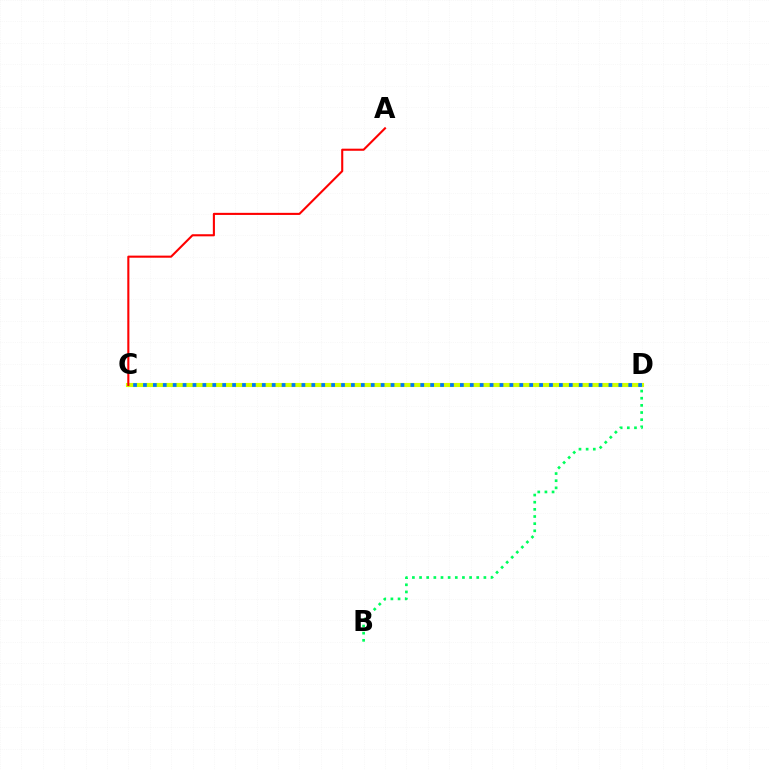{('C', 'D'): [{'color': '#b900ff', 'line_style': 'dotted', 'thickness': 1.67}, {'color': '#d1ff00', 'line_style': 'solid', 'thickness': 2.96}, {'color': '#0074ff', 'line_style': 'dotted', 'thickness': 2.69}], ('A', 'C'): [{'color': '#ff0000', 'line_style': 'solid', 'thickness': 1.51}], ('B', 'D'): [{'color': '#00ff5c', 'line_style': 'dotted', 'thickness': 1.94}]}